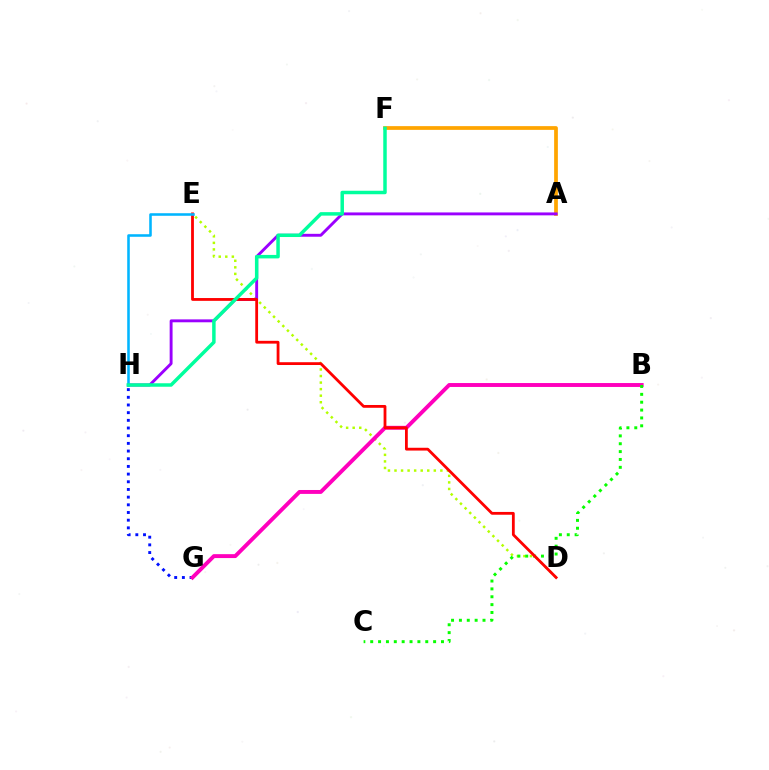{('D', 'E'): [{'color': '#b3ff00', 'line_style': 'dotted', 'thickness': 1.78}, {'color': '#ff0000', 'line_style': 'solid', 'thickness': 2.02}], ('A', 'F'): [{'color': '#ffa500', 'line_style': 'solid', 'thickness': 2.69}], ('G', 'H'): [{'color': '#0010ff', 'line_style': 'dotted', 'thickness': 2.09}], ('B', 'G'): [{'color': '#ff00bd', 'line_style': 'solid', 'thickness': 2.82}], ('B', 'C'): [{'color': '#08ff00', 'line_style': 'dotted', 'thickness': 2.14}], ('A', 'H'): [{'color': '#9b00ff', 'line_style': 'solid', 'thickness': 2.09}], ('E', 'H'): [{'color': '#00b5ff', 'line_style': 'solid', 'thickness': 1.85}], ('F', 'H'): [{'color': '#00ff9d', 'line_style': 'solid', 'thickness': 2.51}]}